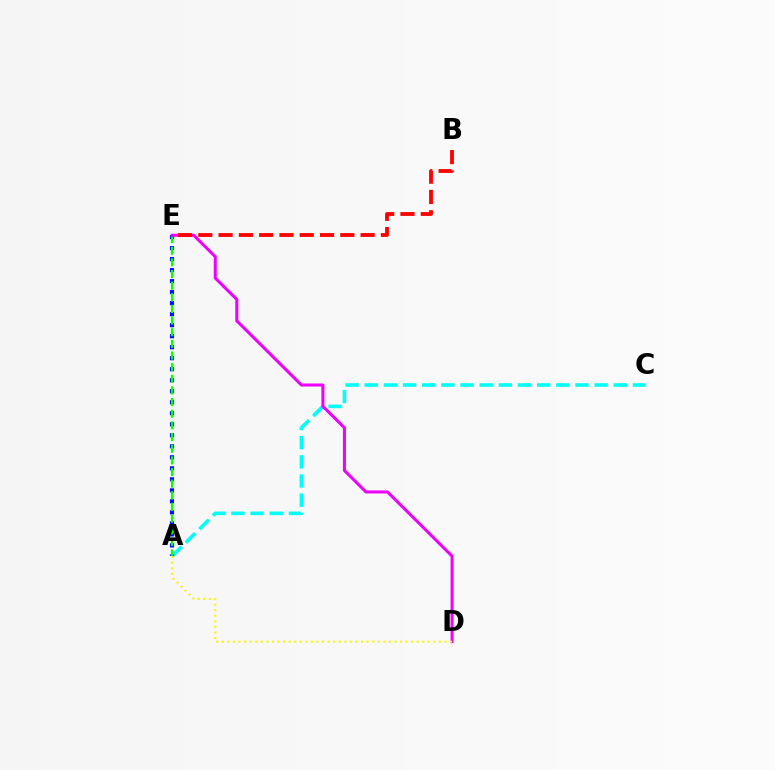{('A', 'C'): [{'color': '#00fff6', 'line_style': 'dashed', 'thickness': 2.6}], ('A', 'E'): [{'color': '#0010ff', 'line_style': 'dotted', 'thickness': 2.99}, {'color': '#08ff00', 'line_style': 'dashed', 'thickness': 1.58}], ('D', 'E'): [{'color': '#ee00ff', 'line_style': 'solid', 'thickness': 2.18}], ('B', 'E'): [{'color': '#ff0000', 'line_style': 'dashed', 'thickness': 2.76}], ('A', 'D'): [{'color': '#fcf500', 'line_style': 'dotted', 'thickness': 1.51}]}